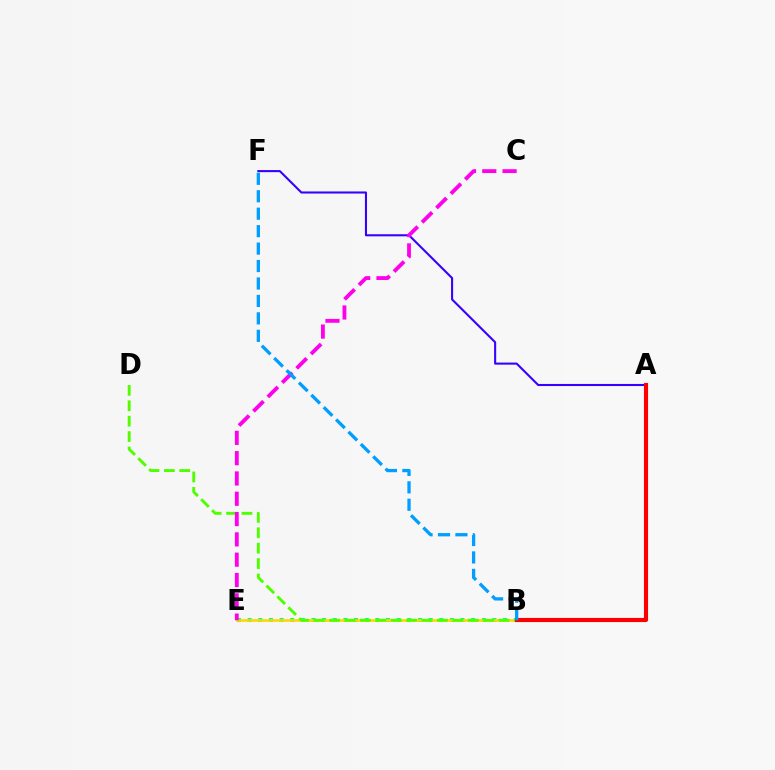{('B', 'E'): [{'color': '#00ff86', 'line_style': 'dotted', 'thickness': 2.89}, {'color': '#ffd500', 'line_style': 'solid', 'thickness': 1.85}], ('B', 'D'): [{'color': '#4fff00', 'line_style': 'dashed', 'thickness': 2.09}], ('A', 'F'): [{'color': '#3700ff', 'line_style': 'solid', 'thickness': 1.5}], ('C', 'E'): [{'color': '#ff00ed', 'line_style': 'dashed', 'thickness': 2.76}], ('A', 'B'): [{'color': '#ff0000', 'line_style': 'solid', 'thickness': 2.97}], ('B', 'F'): [{'color': '#009eff', 'line_style': 'dashed', 'thickness': 2.37}]}